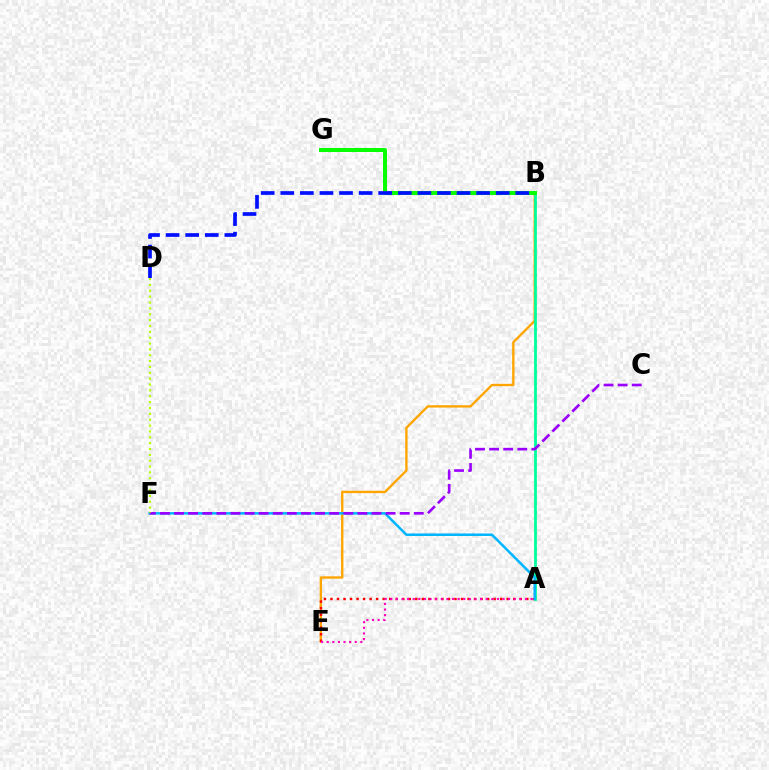{('B', 'E'): [{'color': '#ffa500', 'line_style': 'solid', 'thickness': 1.7}], ('A', 'E'): [{'color': '#ff0000', 'line_style': 'dotted', 'thickness': 1.77}, {'color': '#ff00bd', 'line_style': 'dotted', 'thickness': 1.52}], ('A', 'B'): [{'color': '#00ff9d', 'line_style': 'solid', 'thickness': 2.01}], ('B', 'G'): [{'color': '#08ff00', 'line_style': 'solid', 'thickness': 2.88}], ('B', 'D'): [{'color': '#0010ff', 'line_style': 'dashed', 'thickness': 2.66}], ('A', 'F'): [{'color': '#00b5ff', 'line_style': 'solid', 'thickness': 1.81}], ('C', 'F'): [{'color': '#9b00ff', 'line_style': 'dashed', 'thickness': 1.92}], ('D', 'F'): [{'color': '#b3ff00', 'line_style': 'dotted', 'thickness': 1.59}]}